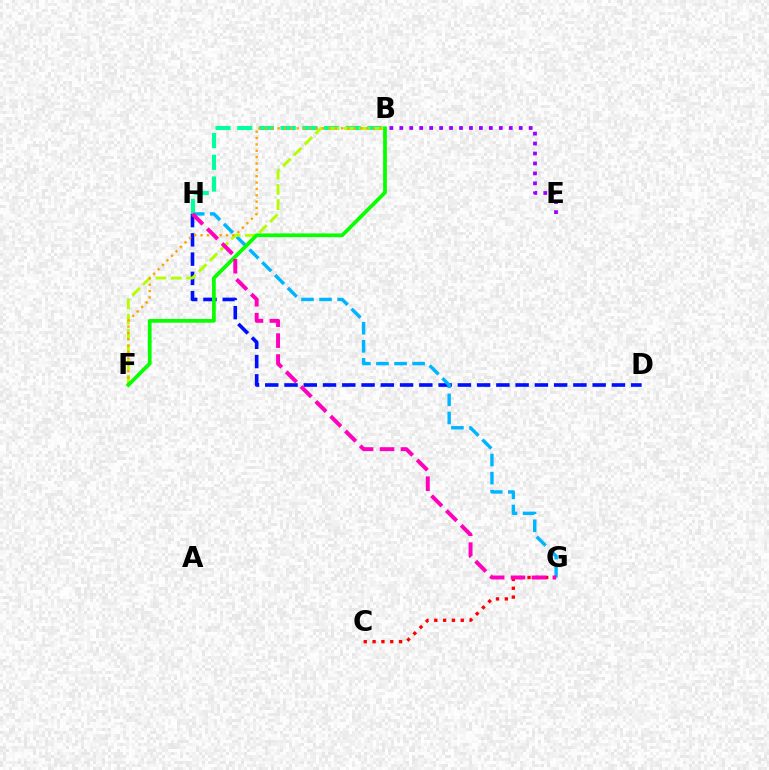{('D', 'H'): [{'color': '#0010ff', 'line_style': 'dashed', 'thickness': 2.62}], ('G', 'H'): [{'color': '#00b5ff', 'line_style': 'dashed', 'thickness': 2.46}, {'color': '#ff00bd', 'line_style': 'dashed', 'thickness': 2.84}], ('C', 'G'): [{'color': '#ff0000', 'line_style': 'dotted', 'thickness': 2.4}], ('B', 'H'): [{'color': '#00ff9d', 'line_style': 'dashed', 'thickness': 2.95}], ('B', 'F'): [{'color': '#b3ff00', 'line_style': 'dashed', 'thickness': 2.08}, {'color': '#ffa500', 'line_style': 'dotted', 'thickness': 1.73}, {'color': '#08ff00', 'line_style': 'solid', 'thickness': 2.68}], ('B', 'E'): [{'color': '#9b00ff', 'line_style': 'dotted', 'thickness': 2.7}]}